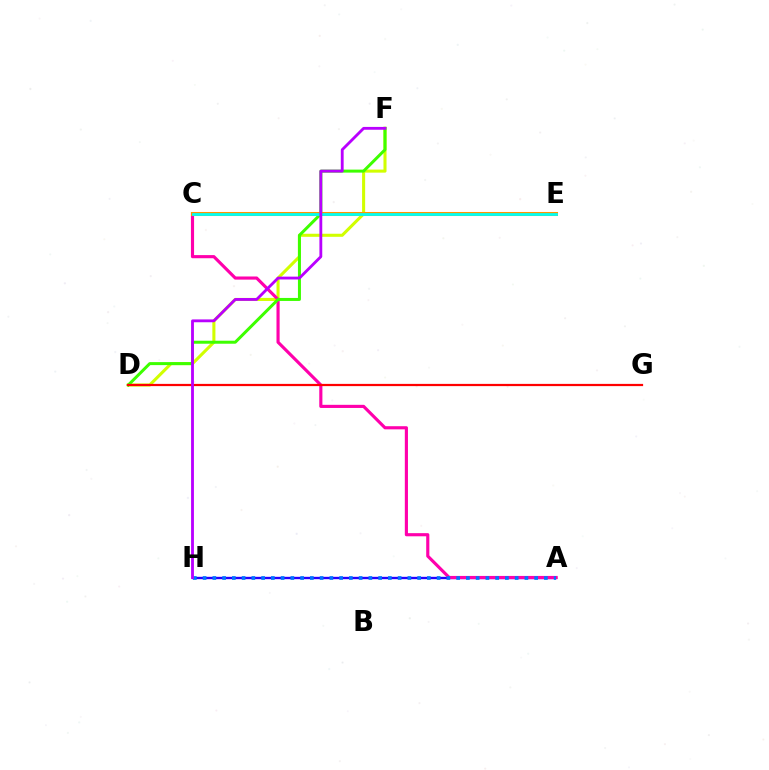{('A', 'H'): [{'color': '#2500ff', 'line_style': 'solid', 'thickness': 1.7}, {'color': '#0074ff', 'line_style': 'dotted', 'thickness': 2.65}], ('D', 'F'): [{'color': '#d1ff00', 'line_style': 'solid', 'thickness': 2.21}, {'color': '#3dff00', 'line_style': 'solid', 'thickness': 2.16}], ('A', 'C'): [{'color': '#ff00ac', 'line_style': 'solid', 'thickness': 2.26}], ('C', 'E'): [{'color': '#00ff5c', 'line_style': 'solid', 'thickness': 1.69}, {'color': '#ff9400', 'line_style': 'solid', 'thickness': 2.91}, {'color': '#00fff6', 'line_style': 'solid', 'thickness': 1.98}], ('D', 'G'): [{'color': '#ff0000', 'line_style': 'solid', 'thickness': 1.6}], ('F', 'H'): [{'color': '#b900ff', 'line_style': 'solid', 'thickness': 2.04}]}